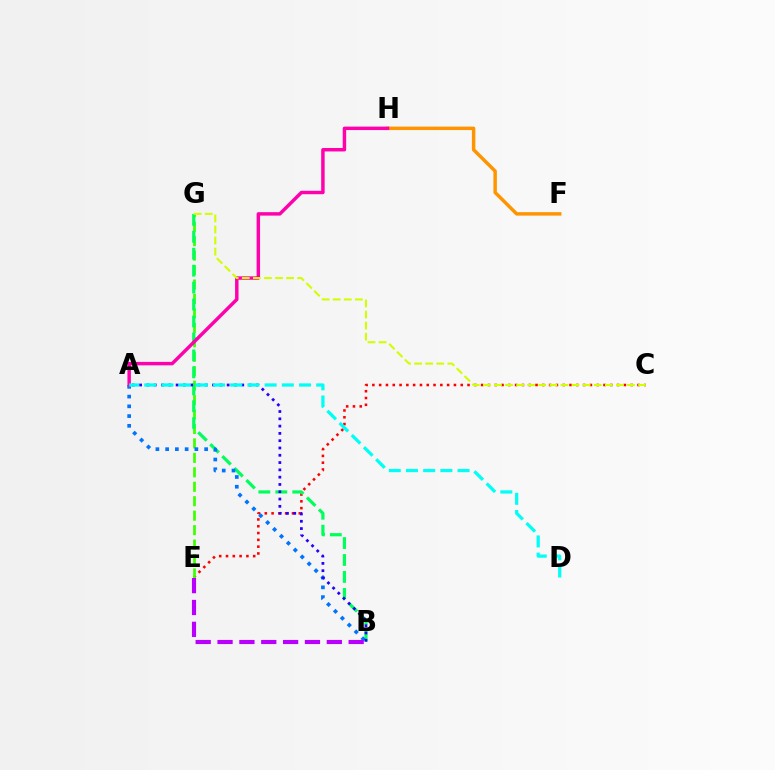{('F', 'H'): [{'color': '#ff9400', 'line_style': 'solid', 'thickness': 2.48}], ('C', 'E'): [{'color': '#ff0000', 'line_style': 'dotted', 'thickness': 1.85}], ('E', 'G'): [{'color': '#3dff00', 'line_style': 'dashed', 'thickness': 1.96}], ('B', 'G'): [{'color': '#00ff5c', 'line_style': 'dashed', 'thickness': 2.3}], ('A', 'B'): [{'color': '#0074ff', 'line_style': 'dotted', 'thickness': 2.65}, {'color': '#2500ff', 'line_style': 'dotted', 'thickness': 1.98}], ('A', 'H'): [{'color': '#ff00ac', 'line_style': 'solid', 'thickness': 2.48}], ('A', 'D'): [{'color': '#00fff6', 'line_style': 'dashed', 'thickness': 2.34}], ('B', 'E'): [{'color': '#b900ff', 'line_style': 'dashed', 'thickness': 2.97}], ('C', 'G'): [{'color': '#d1ff00', 'line_style': 'dashed', 'thickness': 1.51}]}